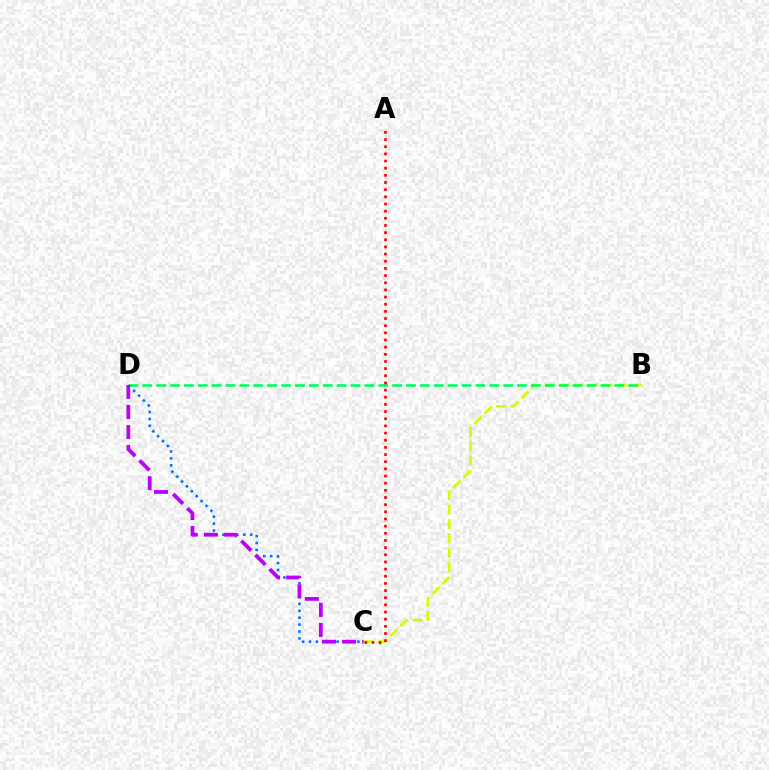{('C', 'D'): [{'color': '#0074ff', 'line_style': 'dotted', 'thickness': 1.88}, {'color': '#b900ff', 'line_style': 'dashed', 'thickness': 2.72}], ('B', 'C'): [{'color': '#d1ff00', 'line_style': 'dashed', 'thickness': 1.96}], ('B', 'D'): [{'color': '#00ff5c', 'line_style': 'dashed', 'thickness': 1.89}], ('A', 'C'): [{'color': '#ff0000', 'line_style': 'dotted', 'thickness': 1.95}]}